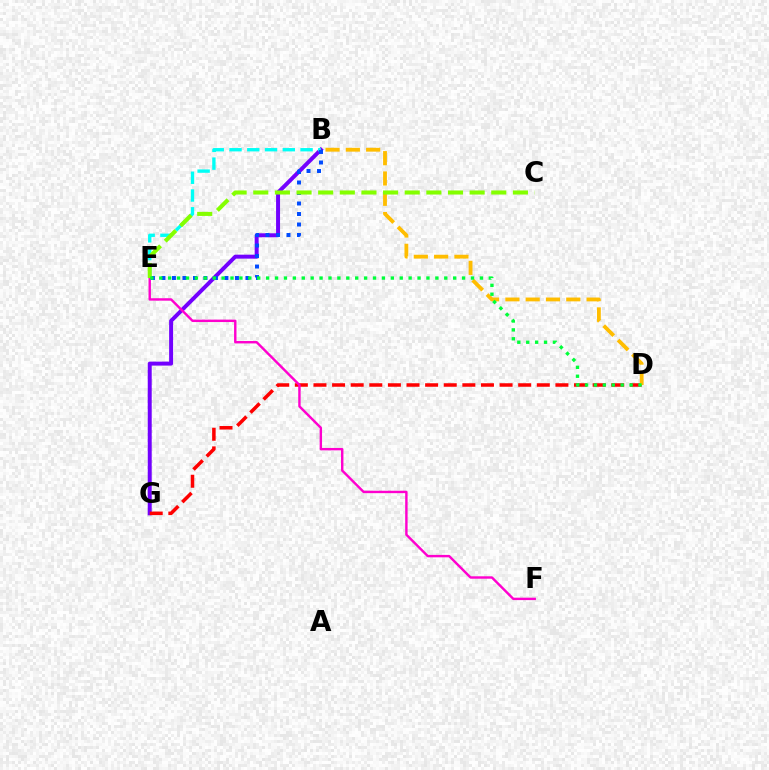{('B', 'G'): [{'color': '#7200ff', 'line_style': 'solid', 'thickness': 2.86}], ('B', 'E'): [{'color': '#00fff6', 'line_style': 'dashed', 'thickness': 2.41}, {'color': '#004bff', 'line_style': 'dotted', 'thickness': 2.85}], ('D', 'G'): [{'color': '#ff0000', 'line_style': 'dashed', 'thickness': 2.53}], ('B', 'D'): [{'color': '#ffbd00', 'line_style': 'dashed', 'thickness': 2.76}], ('E', 'F'): [{'color': '#ff00cf', 'line_style': 'solid', 'thickness': 1.74}], ('C', 'E'): [{'color': '#84ff00', 'line_style': 'dashed', 'thickness': 2.94}], ('D', 'E'): [{'color': '#00ff39', 'line_style': 'dotted', 'thickness': 2.42}]}